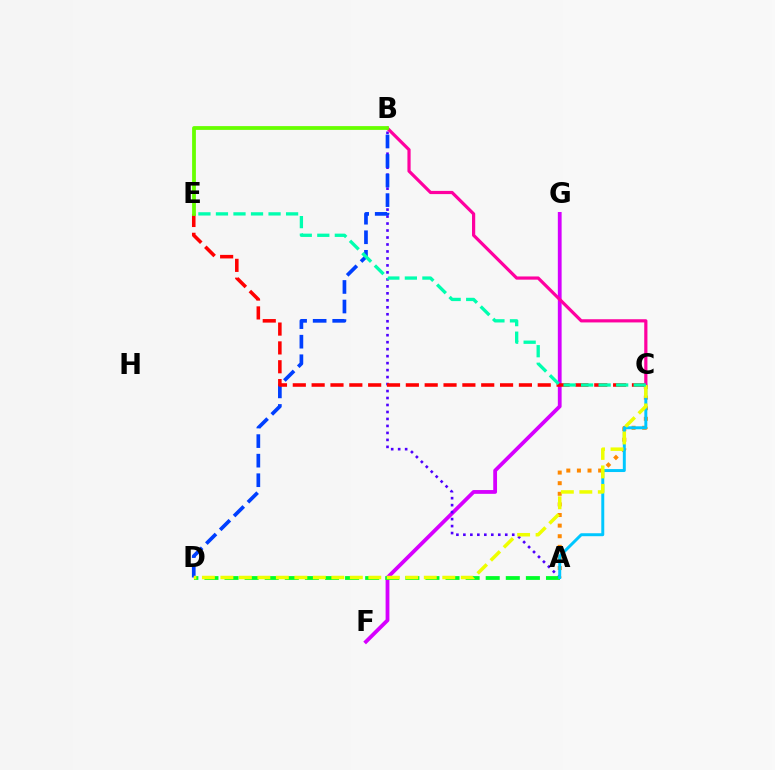{('A', 'C'): [{'color': '#ff8800', 'line_style': 'dotted', 'thickness': 2.88}, {'color': '#00c7ff', 'line_style': 'solid', 'thickness': 2.13}], ('F', 'G'): [{'color': '#d600ff', 'line_style': 'solid', 'thickness': 2.73}], ('A', 'B'): [{'color': '#4f00ff', 'line_style': 'dotted', 'thickness': 1.9}], ('A', 'D'): [{'color': '#00ff27', 'line_style': 'dashed', 'thickness': 2.73}], ('B', 'D'): [{'color': '#003fff', 'line_style': 'dashed', 'thickness': 2.66}], ('C', 'E'): [{'color': '#ff0000', 'line_style': 'dashed', 'thickness': 2.56}, {'color': '#00ffaf', 'line_style': 'dashed', 'thickness': 2.38}], ('B', 'C'): [{'color': '#ff00a0', 'line_style': 'solid', 'thickness': 2.3}], ('B', 'E'): [{'color': '#66ff00', 'line_style': 'solid', 'thickness': 2.73}], ('C', 'D'): [{'color': '#eeff00', 'line_style': 'dashed', 'thickness': 2.51}]}